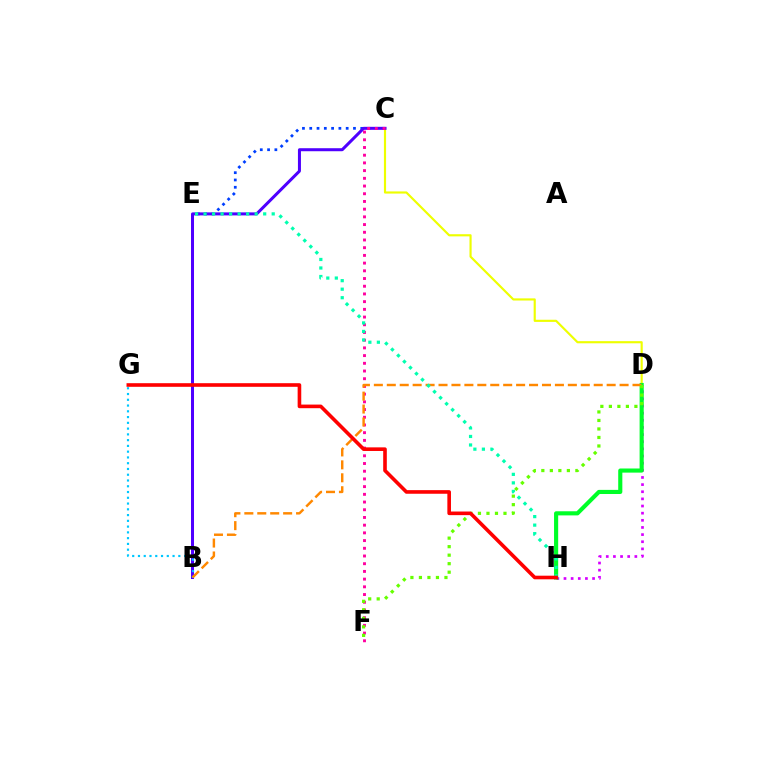{('D', 'H'): [{'color': '#d600ff', 'line_style': 'dotted', 'thickness': 1.94}, {'color': '#00ff27', 'line_style': 'solid', 'thickness': 2.97}], ('C', 'D'): [{'color': '#eeff00', 'line_style': 'solid', 'thickness': 1.55}], ('C', 'E'): [{'color': '#003fff', 'line_style': 'dotted', 'thickness': 1.98}], ('B', 'C'): [{'color': '#4f00ff', 'line_style': 'solid', 'thickness': 2.17}], ('C', 'F'): [{'color': '#ff00a0', 'line_style': 'dotted', 'thickness': 2.09}], ('B', 'G'): [{'color': '#00c7ff', 'line_style': 'dotted', 'thickness': 1.57}], ('B', 'D'): [{'color': '#ff8800', 'line_style': 'dashed', 'thickness': 1.76}], ('E', 'H'): [{'color': '#00ffaf', 'line_style': 'dotted', 'thickness': 2.31}], ('D', 'F'): [{'color': '#66ff00', 'line_style': 'dotted', 'thickness': 2.31}], ('G', 'H'): [{'color': '#ff0000', 'line_style': 'solid', 'thickness': 2.6}]}